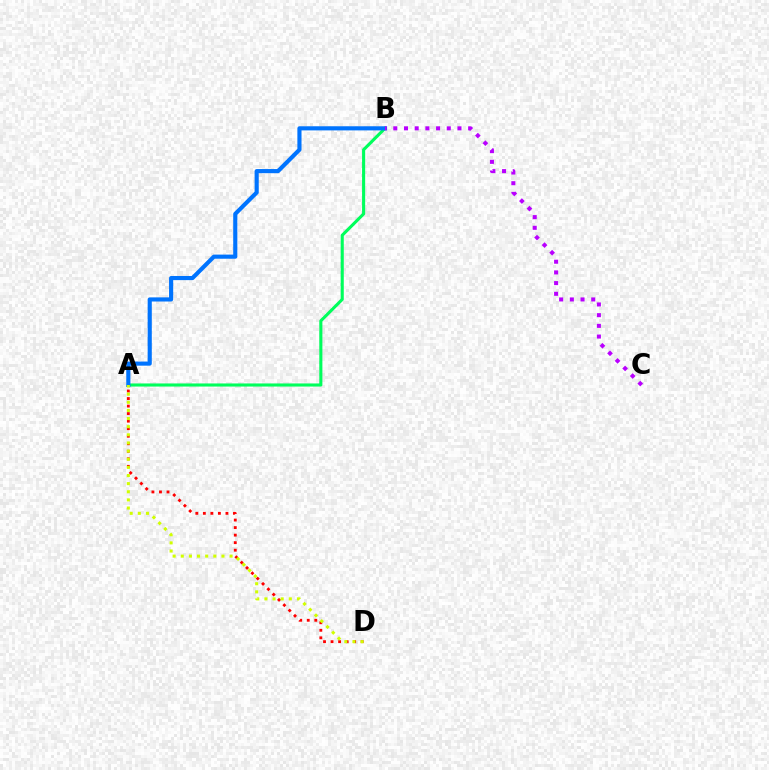{('A', 'D'): [{'color': '#ff0000', 'line_style': 'dotted', 'thickness': 2.05}, {'color': '#d1ff00', 'line_style': 'dotted', 'thickness': 2.21}], ('A', 'B'): [{'color': '#00ff5c', 'line_style': 'solid', 'thickness': 2.23}, {'color': '#0074ff', 'line_style': 'solid', 'thickness': 2.98}], ('B', 'C'): [{'color': '#b900ff', 'line_style': 'dotted', 'thickness': 2.9}]}